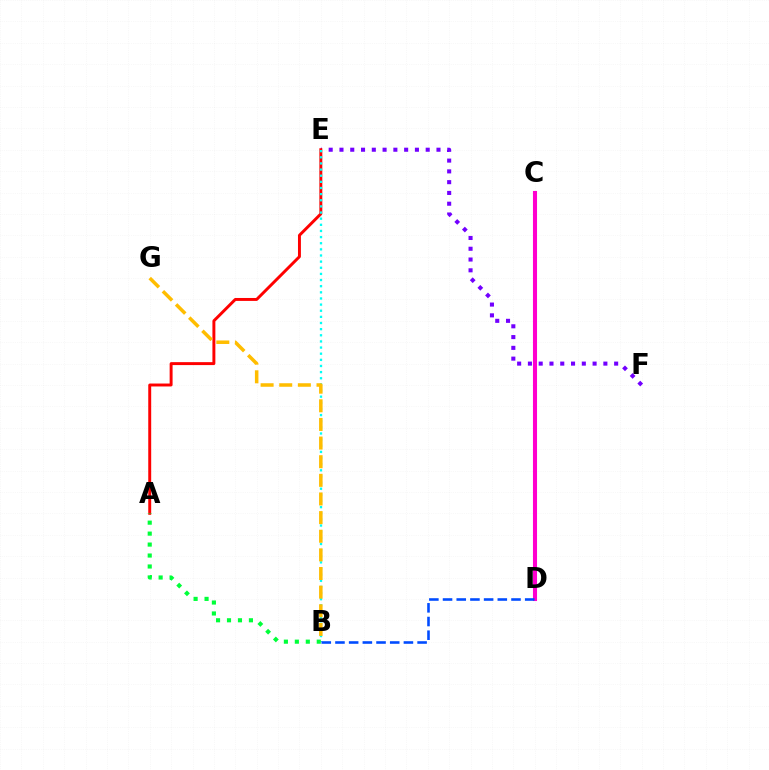{('C', 'D'): [{'color': '#84ff00', 'line_style': 'solid', 'thickness': 1.83}, {'color': '#ff00cf', 'line_style': 'solid', 'thickness': 2.94}], ('E', 'F'): [{'color': '#7200ff', 'line_style': 'dotted', 'thickness': 2.93}], ('A', 'E'): [{'color': '#ff0000', 'line_style': 'solid', 'thickness': 2.12}], ('B', 'E'): [{'color': '#00fff6', 'line_style': 'dotted', 'thickness': 1.67}], ('A', 'B'): [{'color': '#00ff39', 'line_style': 'dotted', 'thickness': 2.98}], ('B', 'G'): [{'color': '#ffbd00', 'line_style': 'dashed', 'thickness': 2.53}], ('B', 'D'): [{'color': '#004bff', 'line_style': 'dashed', 'thickness': 1.86}]}